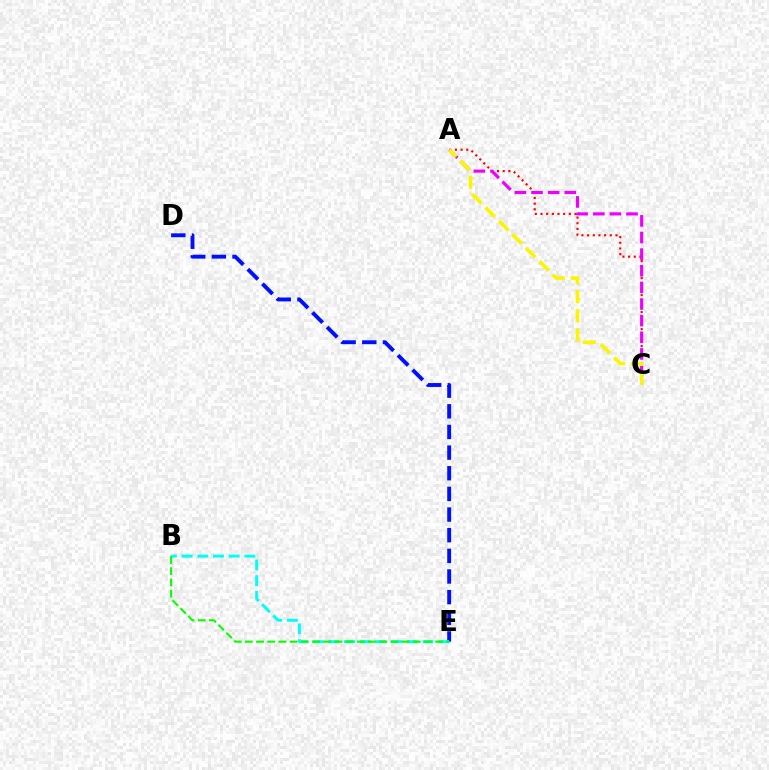{('A', 'C'): [{'color': '#ff0000', 'line_style': 'dotted', 'thickness': 1.54}, {'color': '#ee00ff', 'line_style': 'dashed', 'thickness': 2.26}, {'color': '#fcf500', 'line_style': 'dashed', 'thickness': 2.59}], ('D', 'E'): [{'color': '#0010ff', 'line_style': 'dashed', 'thickness': 2.81}], ('B', 'E'): [{'color': '#00fff6', 'line_style': 'dashed', 'thickness': 2.13}, {'color': '#08ff00', 'line_style': 'dashed', 'thickness': 1.52}]}